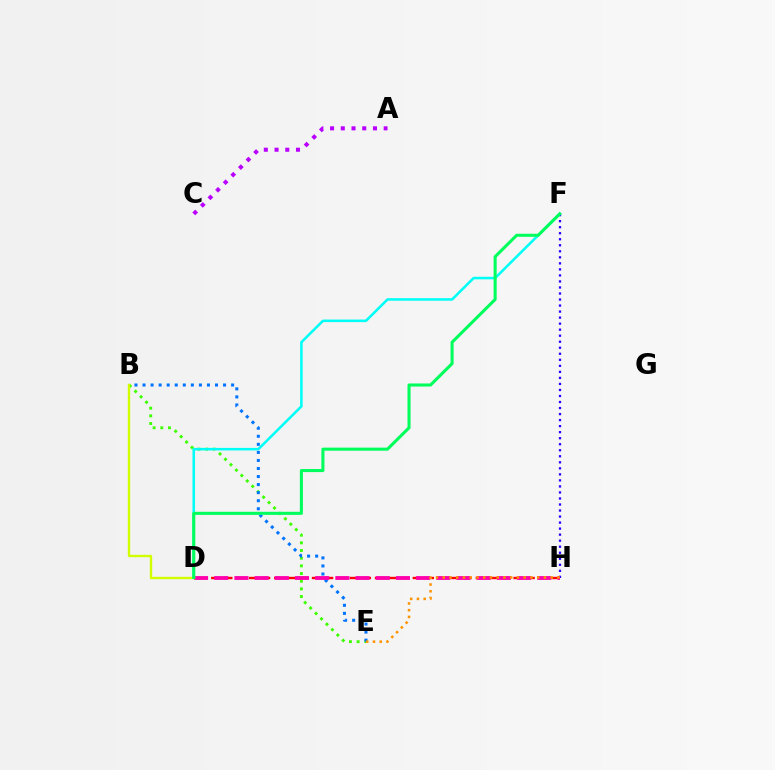{('B', 'E'): [{'color': '#3dff00', 'line_style': 'dotted', 'thickness': 2.08}, {'color': '#0074ff', 'line_style': 'dotted', 'thickness': 2.19}], ('D', 'H'): [{'color': '#ff0000', 'line_style': 'dashed', 'thickness': 1.71}, {'color': '#ff00ac', 'line_style': 'dashed', 'thickness': 2.74}], ('F', 'H'): [{'color': '#2500ff', 'line_style': 'dotted', 'thickness': 1.64}], ('E', 'H'): [{'color': '#ff9400', 'line_style': 'dotted', 'thickness': 1.83}], ('B', 'D'): [{'color': '#d1ff00', 'line_style': 'solid', 'thickness': 1.69}], ('A', 'C'): [{'color': '#b900ff', 'line_style': 'dotted', 'thickness': 2.91}], ('D', 'F'): [{'color': '#00fff6', 'line_style': 'solid', 'thickness': 1.83}, {'color': '#00ff5c', 'line_style': 'solid', 'thickness': 2.21}]}